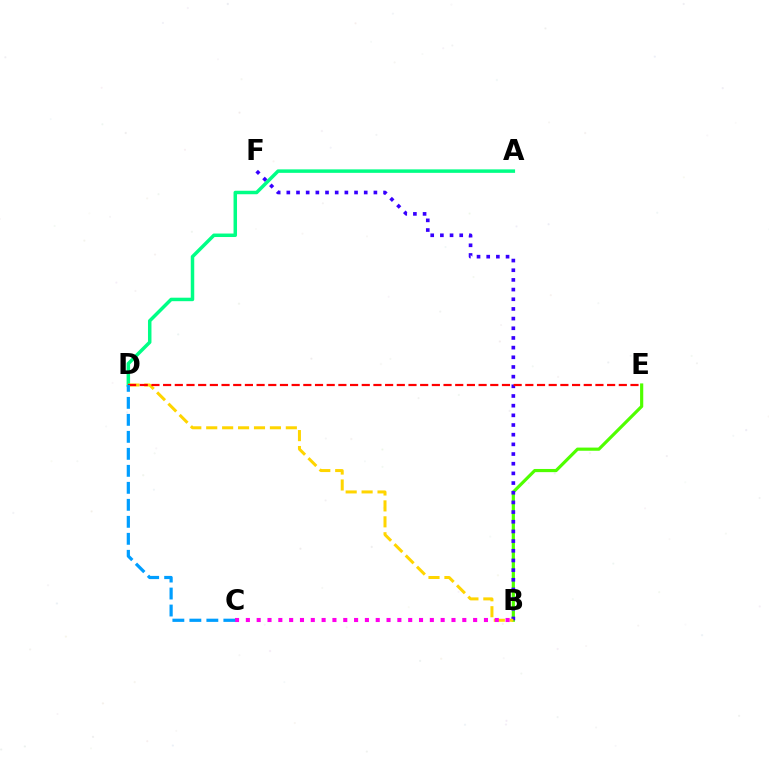{('B', 'E'): [{'color': '#4fff00', 'line_style': 'solid', 'thickness': 2.28}], ('A', 'D'): [{'color': '#00ff86', 'line_style': 'solid', 'thickness': 2.51}], ('B', 'F'): [{'color': '#3700ff', 'line_style': 'dotted', 'thickness': 2.63}], ('B', 'D'): [{'color': '#ffd500', 'line_style': 'dashed', 'thickness': 2.16}], ('D', 'E'): [{'color': '#ff0000', 'line_style': 'dashed', 'thickness': 1.59}], ('B', 'C'): [{'color': '#ff00ed', 'line_style': 'dotted', 'thickness': 2.94}], ('C', 'D'): [{'color': '#009eff', 'line_style': 'dashed', 'thickness': 2.31}]}